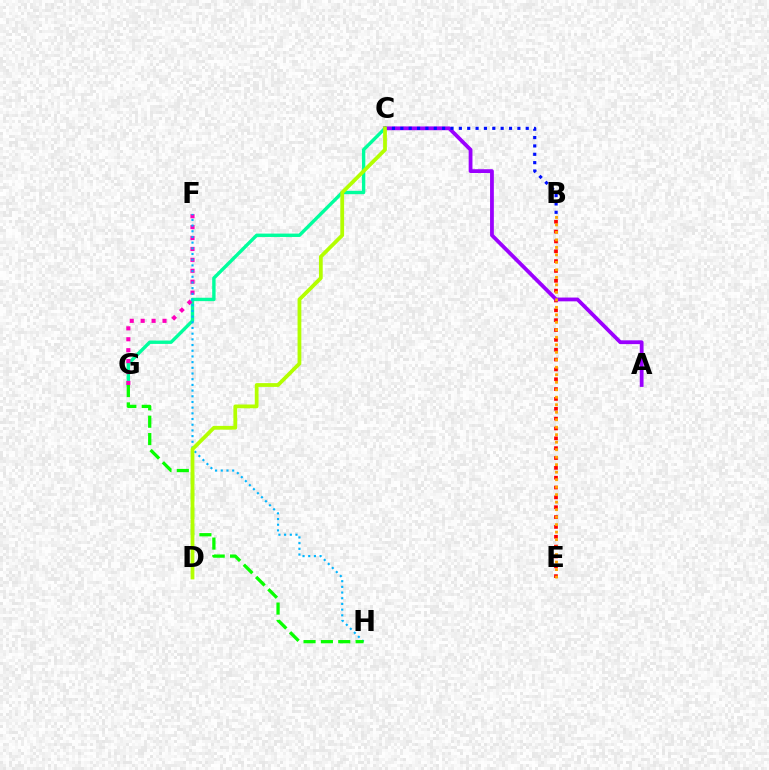{('C', 'G'): [{'color': '#00ff9d', 'line_style': 'solid', 'thickness': 2.44}], ('F', 'G'): [{'color': '#ff00bd', 'line_style': 'dotted', 'thickness': 2.97}], ('B', 'E'): [{'color': '#ff0000', 'line_style': 'dotted', 'thickness': 2.67}, {'color': '#ffa500', 'line_style': 'dotted', 'thickness': 2.04}], ('A', 'C'): [{'color': '#9b00ff', 'line_style': 'solid', 'thickness': 2.73}], ('F', 'H'): [{'color': '#00b5ff', 'line_style': 'dotted', 'thickness': 1.55}], ('B', 'C'): [{'color': '#0010ff', 'line_style': 'dotted', 'thickness': 2.27}], ('G', 'H'): [{'color': '#08ff00', 'line_style': 'dashed', 'thickness': 2.36}], ('C', 'D'): [{'color': '#b3ff00', 'line_style': 'solid', 'thickness': 2.71}]}